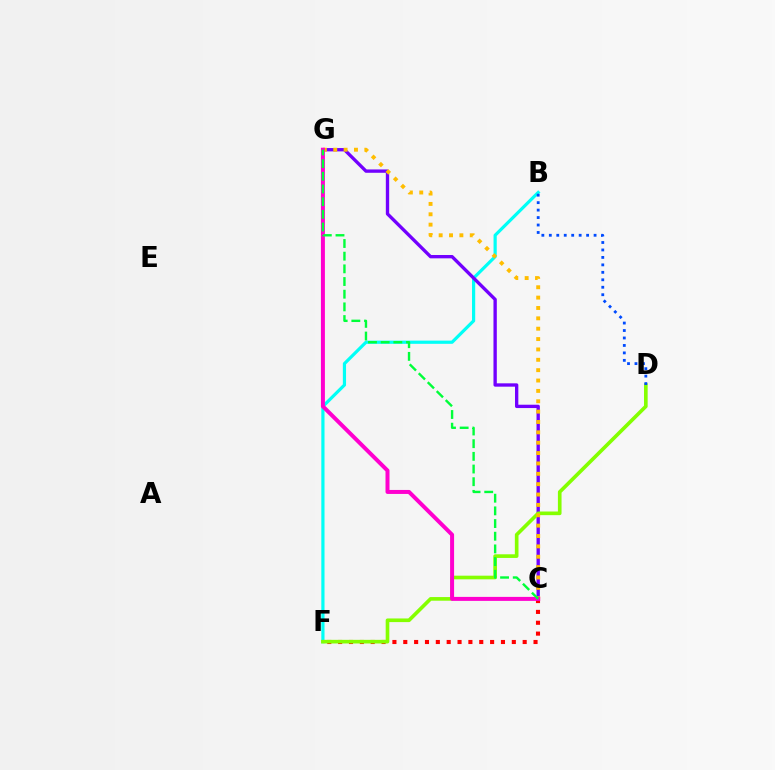{('C', 'F'): [{'color': '#ff0000', 'line_style': 'dotted', 'thickness': 2.95}], ('B', 'F'): [{'color': '#00fff6', 'line_style': 'solid', 'thickness': 2.3}], ('C', 'G'): [{'color': '#7200ff', 'line_style': 'solid', 'thickness': 2.41}, {'color': '#ffbd00', 'line_style': 'dotted', 'thickness': 2.82}, {'color': '#ff00cf', 'line_style': 'solid', 'thickness': 2.87}, {'color': '#00ff39', 'line_style': 'dashed', 'thickness': 1.72}], ('D', 'F'): [{'color': '#84ff00', 'line_style': 'solid', 'thickness': 2.62}], ('B', 'D'): [{'color': '#004bff', 'line_style': 'dotted', 'thickness': 2.03}]}